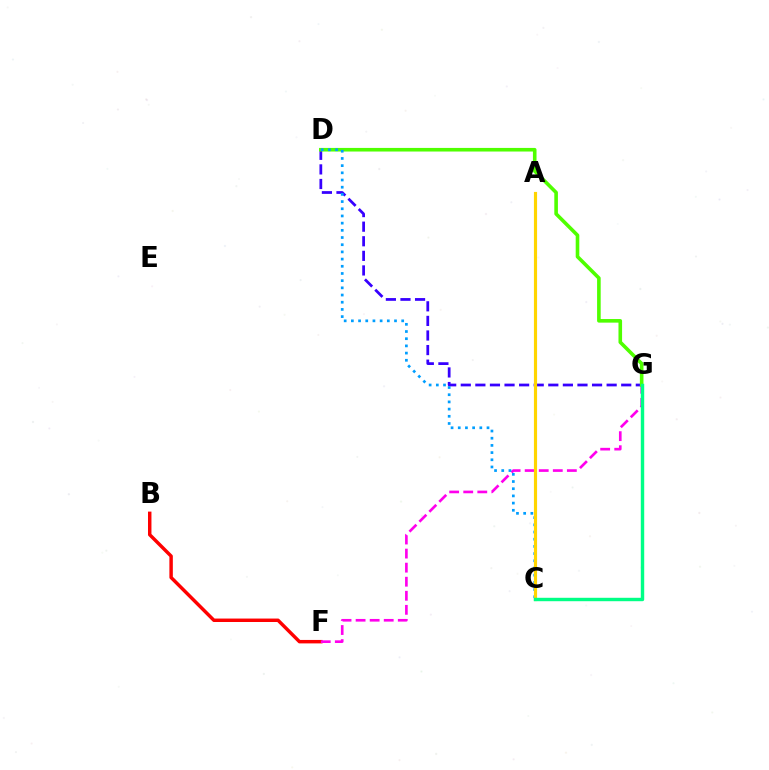{('B', 'F'): [{'color': '#ff0000', 'line_style': 'solid', 'thickness': 2.49}], ('D', 'G'): [{'color': '#3700ff', 'line_style': 'dashed', 'thickness': 1.98}, {'color': '#4fff00', 'line_style': 'solid', 'thickness': 2.59}], ('F', 'G'): [{'color': '#ff00ed', 'line_style': 'dashed', 'thickness': 1.91}], ('C', 'D'): [{'color': '#009eff', 'line_style': 'dotted', 'thickness': 1.95}], ('A', 'C'): [{'color': '#ffd500', 'line_style': 'solid', 'thickness': 2.27}], ('C', 'G'): [{'color': '#00ff86', 'line_style': 'solid', 'thickness': 2.46}]}